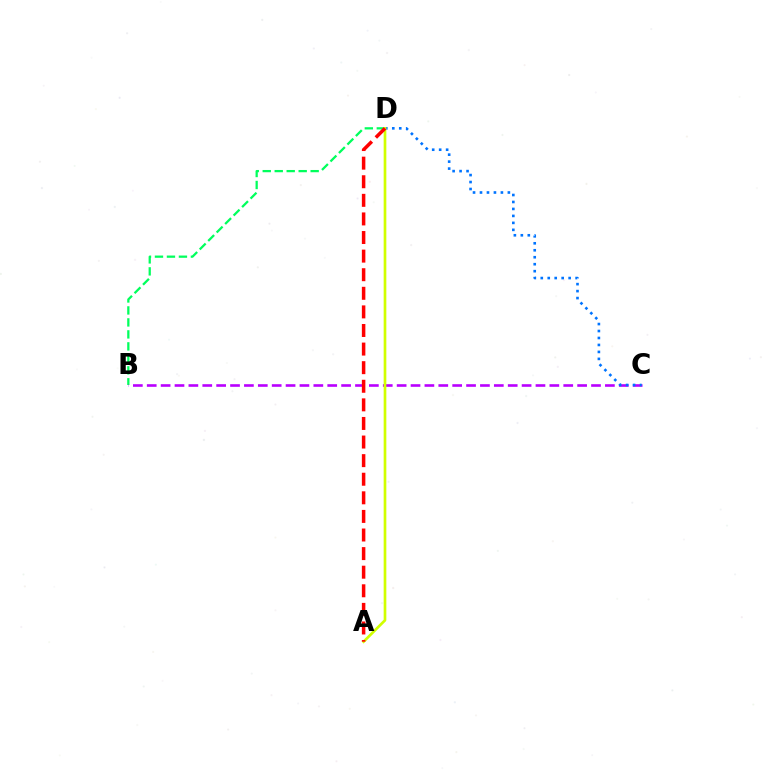{('B', 'D'): [{'color': '#00ff5c', 'line_style': 'dashed', 'thickness': 1.63}], ('B', 'C'): [{'color': '#b900ff', 'line_style': 'dashed', 'thickness': 1.89}], ('C', 'D'): [{'color': '#0074ff', 'line_style': 'dotted', 'thickness': 1.89}], ('A', 'D'): [{'color': '#d1ff00', 'line_style': 'solid', 'thickness': 1.93}, {'color': '#ff0000', 'line_style': 'dashed', 'thickness': 2.53}]}